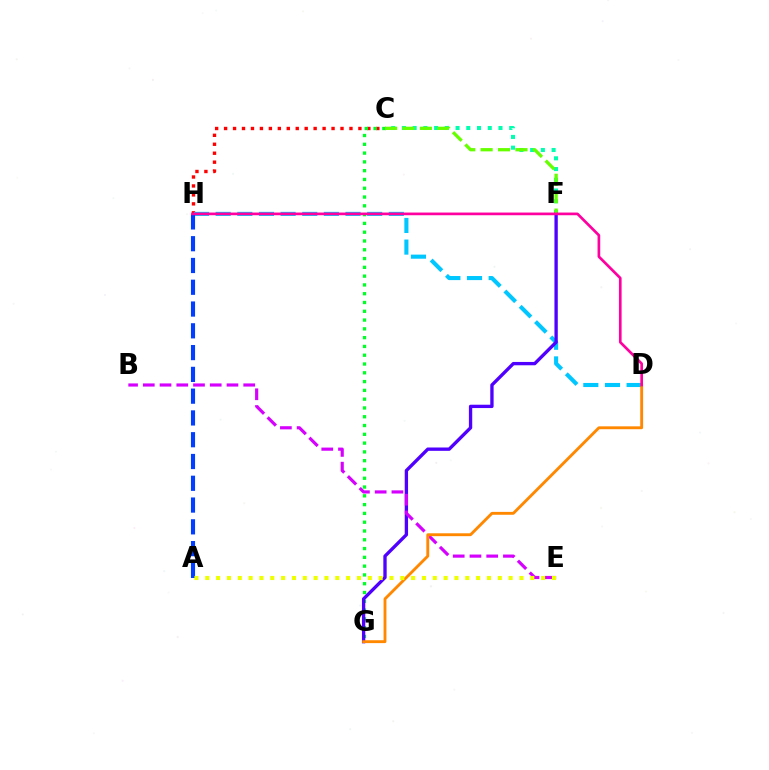{('C', 'H'): [{'color': '#ff0000', 'line_style': 'dotted', 'thickness': 2.43}], ('C', 'F'): [{'color': '#00ffaf', 'line_style': 'dotted', 'thickness': 2.92}, {'color': '#66ff00', 'line_style': 'dashed', 'thickness': 2.36}], ('D', 'H'): [{'color': '#00c7ff', 'line_style': 'dashed', 'thickness': 2.94}, {'color': '#ff00a0', 'line_style': 'solid', 'thickness': 1.93}], ('C', 'G'): [{'color': '#00ff27', 'line_style': 'dotted', 'thickness': 2.39}], ('F', 'G'): [{'color': '#4f00ff', 'line_style': 'solid', 'thickness': 2.4}], ('A', 'H'): [{'color': '#003fff', 'line_style': 'dashed', 'thickness': 2.96}], ('B', 'E'): [{'color': '#d600ff', 'line_style': 'dashed', 'thickness': 2.27}], ('D', 'G'): [{'color': '#ff8800', 'line_style': 'solid', 'thickness': 2.07}], ('A', 'E'): [{'color': '#eeff00', 'line_style': 'dotted', 'thickness': 2.94}]}